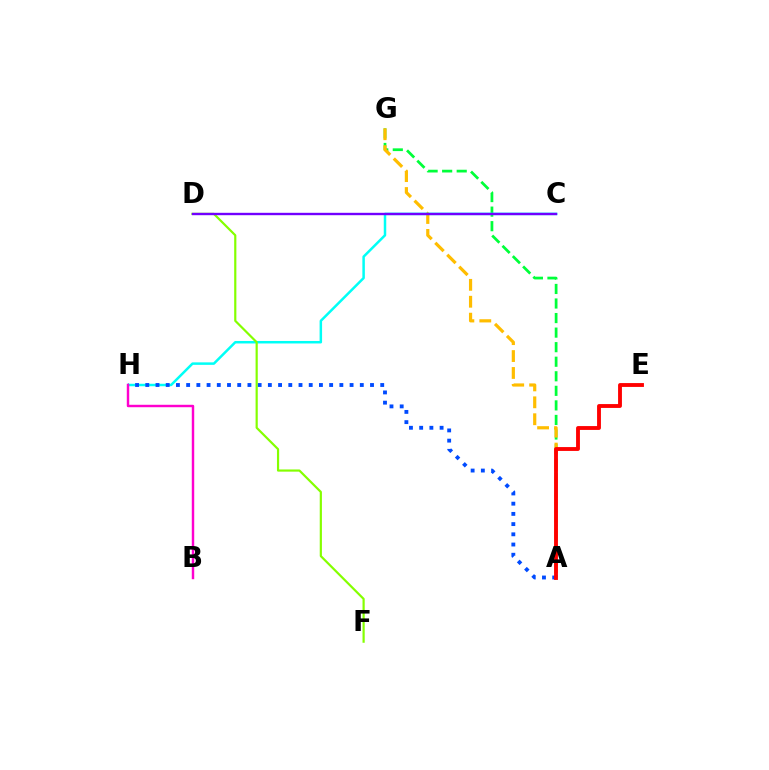{('A', 'G'): [{'color': '#00ff39', 'line_style': 'dashed', 'thickness': 1.98}, {'color': '#ffbd00', 'line_style': 'dashed', 'thickness': 2.3}], ('C', 'H'): [{'color': '#00fff6', 'line_style': 'solid', 'thickness': 1.8}], ('A', 'H'): [{'color': '#004bff', 'line_style': 'dotted', 'thickness': 2.78}], ('A', 'E'): [{'color': '#ff0000', 'line_style': 'solid', 'thickness': 2.77}], ('B', 'H'): [{'color': '#ff00cf', 'line_style': 'solid', 'thickness': 1.76}], ('D', 'F'): [{'color': '#84ff00', 'line_style': 'solid', 'thickness': 1.58}], ('C', 'D'): [{'color': '#7200ff', 'line_style': 'solid', 'thickness': 1.72}]}